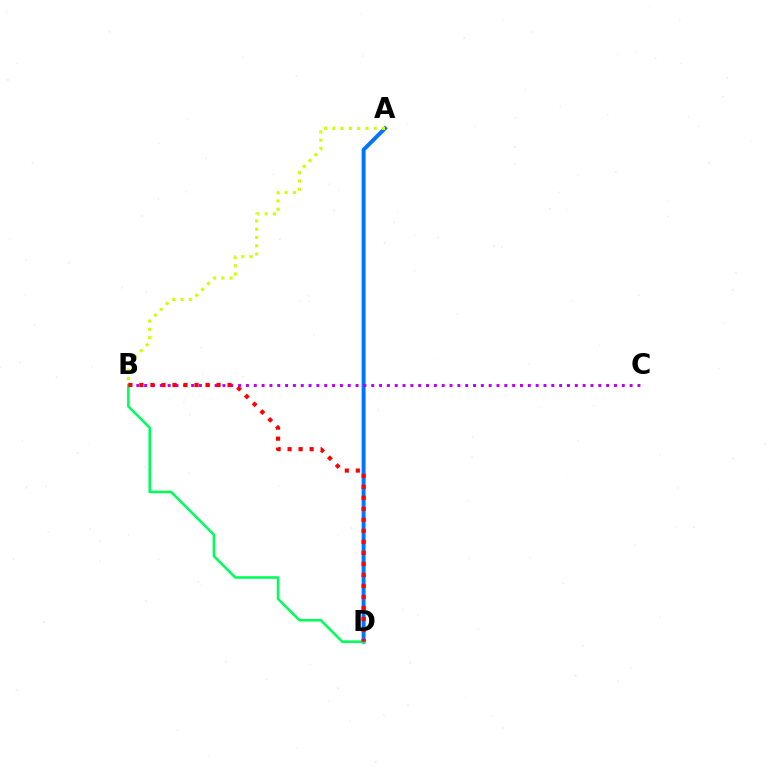{('A', 'D'): [{'color': '#0074ff', 'line_style': 'solid', 'thickness': 2.83}], ('B', 'C'): [{'color': '#b900ff', 'line_style': 'dotted', 'thickness': 2.13}], ('B', 'D'): [{'color': '#00ff5c', 'line_style': 'solid', 'thickness': 1.85}, {'color': '#ff0000', 'line_style': 'dotted', 'thickness': 2.99}], ('A', 'B'): [{'color': '#d1ff00', 'line_style': 'dotted', 'thickness': 2.25}]}